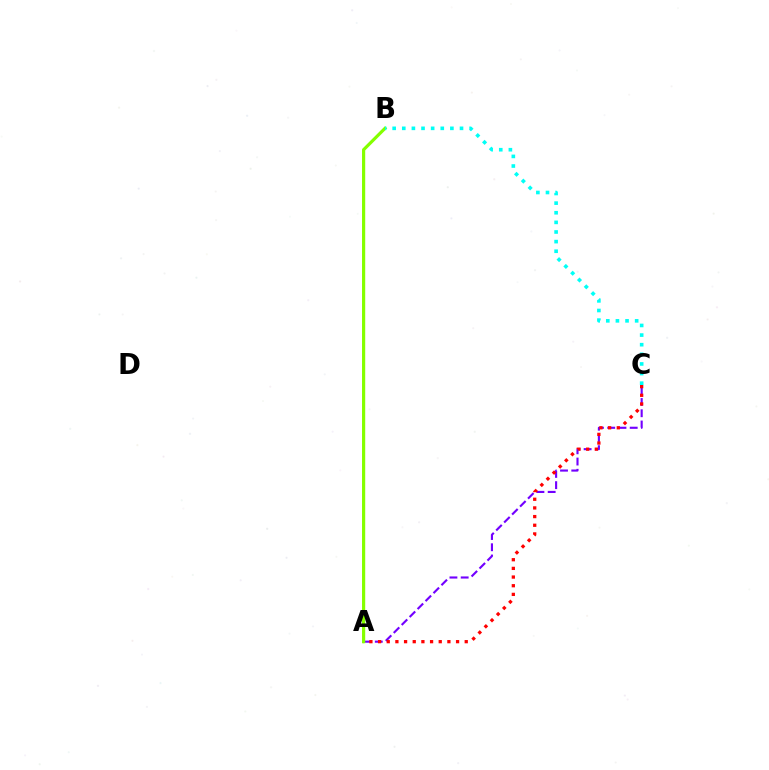{('A', 'C'): [{'color': '#7200ff', 'line_style': 'dashed', 'thickness': 1.53}, {'color': '#ff0000', 'line_style': 'dotted', 'thickness': 2.35}], ('A', 'B'): [{'color': '#84ff00', 'line_style': 'solid', 'thickness': 2.29}], ('B', 'C'): [{'color': '#00fff6', 'line_style': 'dotted', 'thickness': 2.61}]}